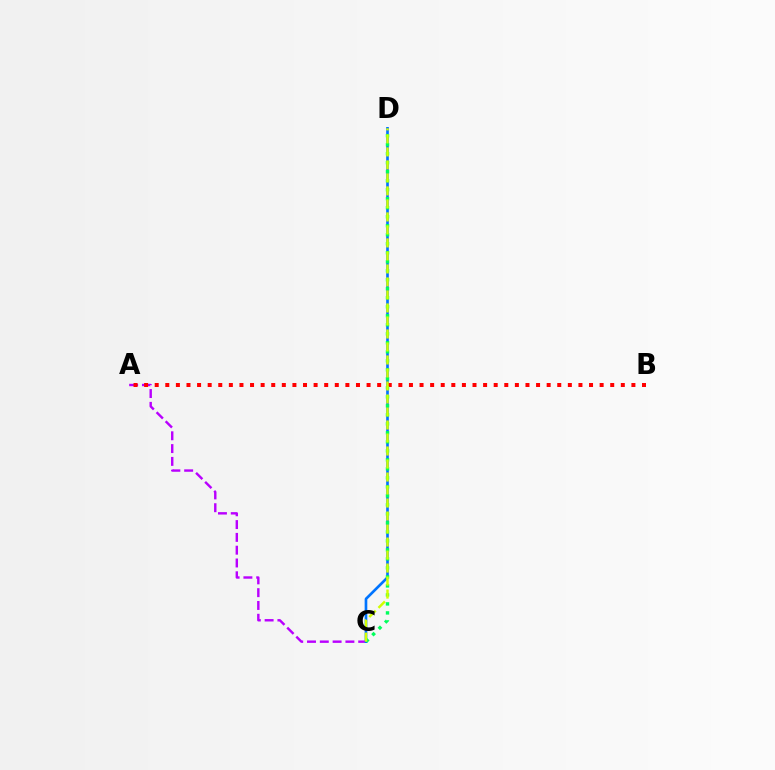{('A', 'C'): [{'color': '#b900ff', 'line_style': 'dashed', 'thickness': 1.74}], ('C', 'D'): [{'color': '#0074ff', 'line_style': 'solid', 'thickness': 1.92}, {'color': '#00ff5c', 'line_style': 'dotted', 'thickness': 2.45}, {'color': '#d1ff00', 'line_style': 'dashed', 'thickness': 1.77}], ('A', 'B'): [{'color': '#ff0000', 'line_style': 'dotted', 'thickness': 2.88}]}